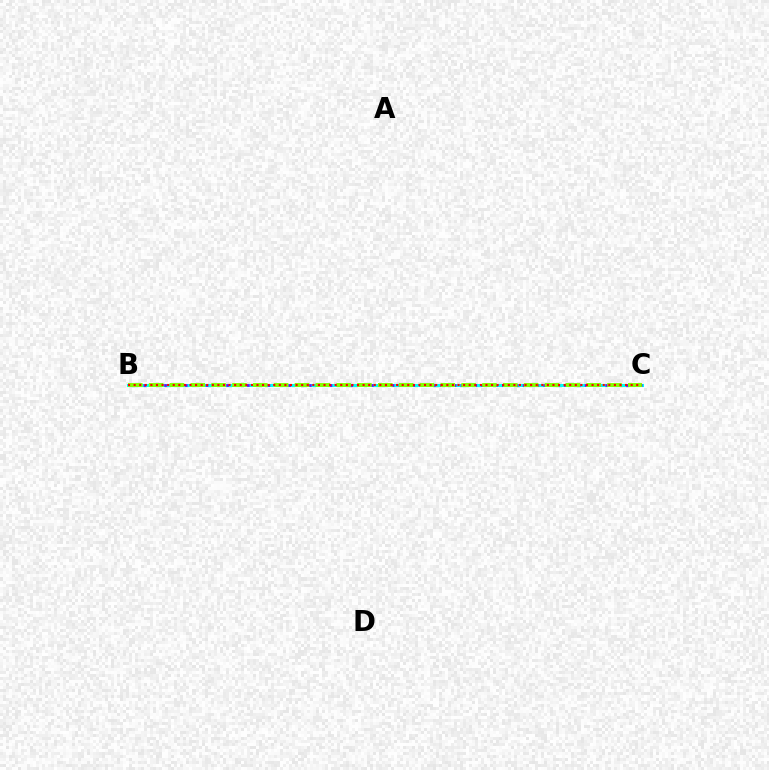{('B', 'C'): [{'color': '#00fff6', 'line_style': 'solid', 'thickness': 2.2}, {'color': '#7200ff', 'line_style': 'dotted', 'thickness': 1.87}, {'color': '#84ff00', 'line_style': 'dashed', 'thickness': 2.83}, {'color': '#ff0000', 'line_style': 'dotted', 'thickness': 1.52}]}